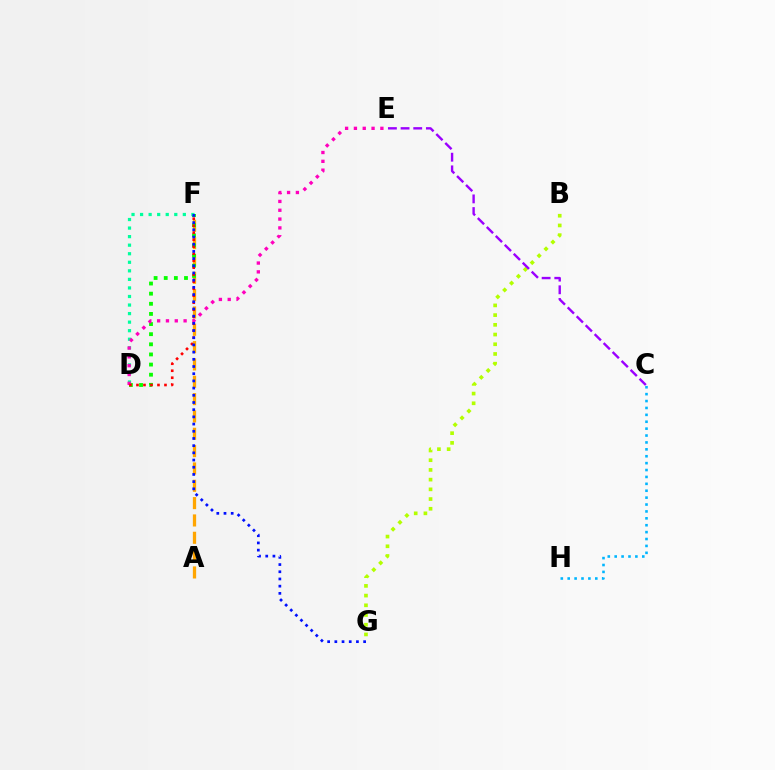{('A', 'F'): [{'color': '#ffa500', 'line_style': 'dashed', 'thickness': 2.35}], ('D', 'F'): [{'color': '#08ff00', 'line_style': 'dotted', 'thickness': 2.75}, {'color': '#00ff9d', 'line_style': 'dotted', 'thickness': 2.32}, {'color': '#ff0000', 'line_style': 'dotted', 'thickness': 1.9}], ('B', 'G'): [{'color': '#b3ff00', 'line_style': 'dotted', 'thickness': 2.64}], ('C', 'H'): [{'color': '#00b5ff', 'line_style': 'dotted', 'thickness': 1.87}], ('D', 'E'): [{'color': '#ff00bd', 'line_style': 'dotted', 'thickness': 2.4}], ('F', 'G'): [{'color': '#0010ff', 'line_style': 'dotted', 'thickness': 1.95}], ('C', 'E'): [{'color': '#9b00ff', 'line_style': 'dashed', 'thickness': 1.72}]}